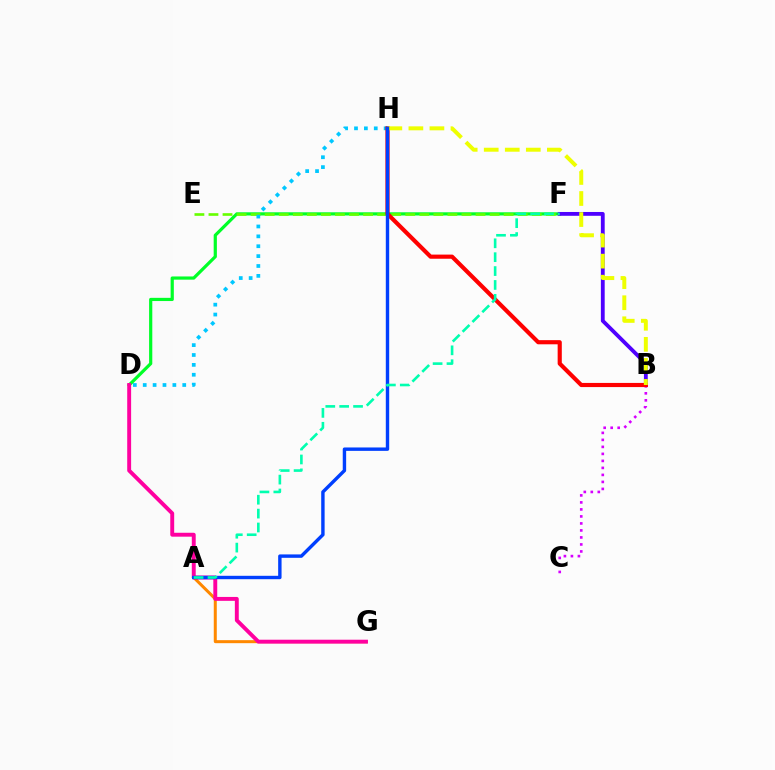{('A', 'G'): [{'color': '#ff8800', 'line_style': 'solid', 'thickness': 2.17}], ('D', 'F'): [{'color': '#00ff27', 'line_style': 'solid', 'thickness': 2.3}], ('E', 'F'): [{'color': '#66ff00', 'line_style': 'dashed', 'thickness': 1.91}], ('D', 'G'): [{'color': '#ff00a0', 'line_style': 'solid', 'thickness': 2.81}], ('D', 'H'): [{'color': '#00c7ff', 'line_style': 'dotted', 'thickness': 2.68}], ('B', 'F'): [{'color': '#4f00ff', 'line_style': 'solid', 'thickness': 2.75}], ('B', 'C'): [{'color': '#d600ff', 'line_style': 'dotted', 'thickness': 1.9}], ('B', 'H'): [{'color': '#ff0000', 'line_style': 'solid', 'thickness': 2.99}, {'color': '#eeff00', 'line_style': 'dashed', 'thickness': 2.86}], ('A', 'H'): [{'color': '#003fff', 'line_style': 'solid', 'thickness': 2.45}], ('A', 'F'): [{'color': '#00ffaf', 'line_style': 'dashed', 'thickness': 1.89}]}